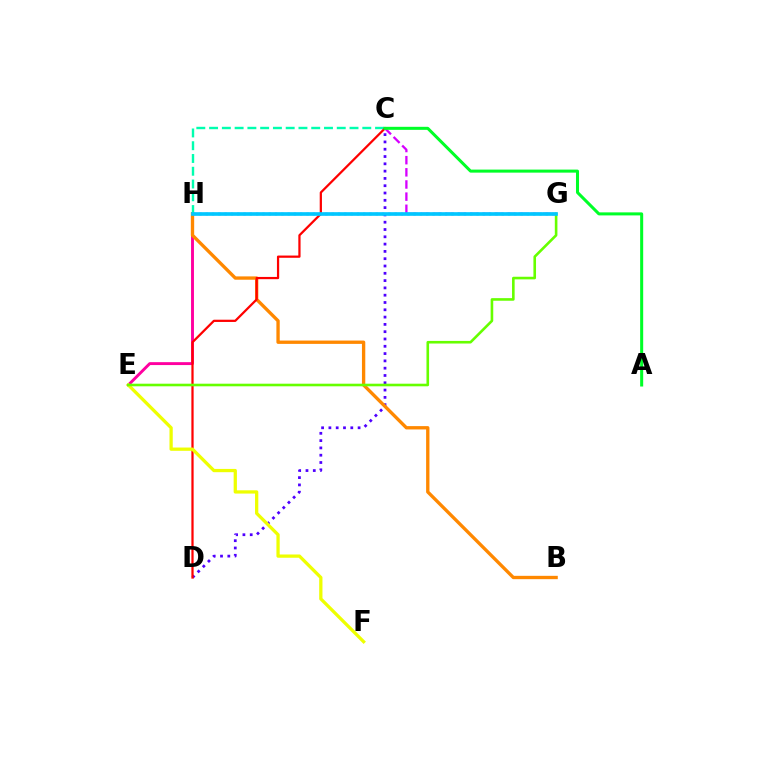{('E', 'H'): [{'color': '#ff00a0', 'line_style': 'solid', 'thickness': 2.09}], ('G', 'H'): [{'color': '#003fff', 'line_style': 'dotted', 'thickness': 1.71}, {'color': '#00c7ff', 'line_style': 'solid', 'thickness': 2.63}], ('C', 'G'): [{'color': '#d600ff', 'line_style': 'dashed', 'thickness': 1.65}], ('C', 'D'): [{'color': '#4f00ff', 'line_style': 'dotted', 'thickness': 1.98}, {'color': '#ff0000', 'line_style': 'solid', 'thickness': 1.61}], ('B', 'H'): [{'color': '#ff8800', 'line_style': 'solid', 'thickness': 2.4}], ('C', 'H'): [{'color': '#00ffaf', 'line_style': 'dashed', 'thickness': 1.73}], ('E', 'F'): [{'color': '#eeff00', 'line_style': 'solid', 'thickness': 2.35}], ('E', 'G'): [{'color': '#66ff00', 'line_style': 'solid', 'thickness': 1.88}], ('A', 'C'): [{'color': '#00ff27', 'line_style': 'solid', 'thickness': 2.18}]}